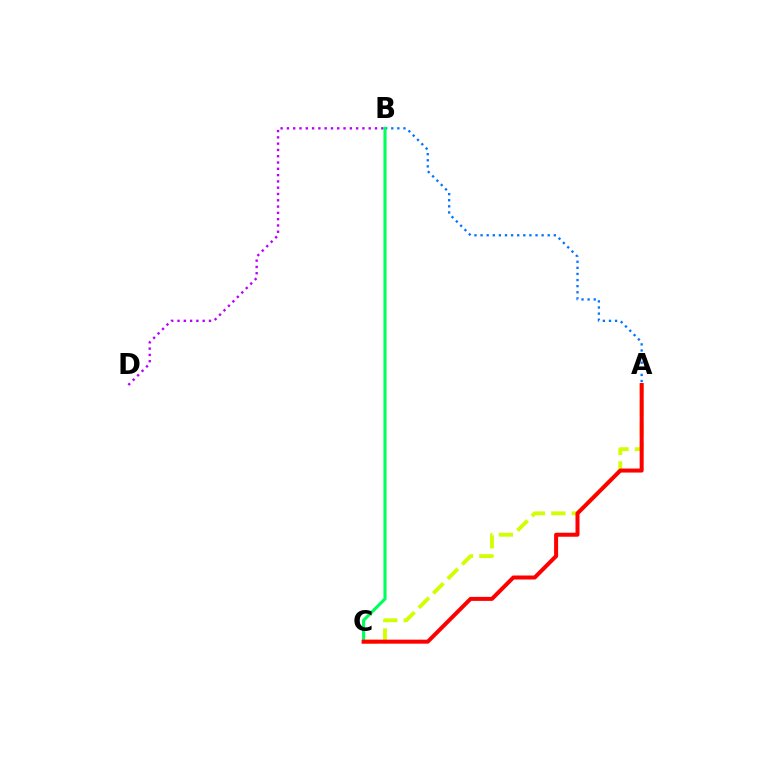{('A', 'C'): [{'color': '#d1ff00', 'line_style': 'dashed', 'thickness': 2.78}, {'color': '#ff0000', 'line_style': 'solid', 'thickness': 2.88}], ('B', 'D'): [{'color': '#b900ff', 'line_style': 'dotted', 'thickness': 1.71}], ('A', 'B'): [{'color': '#0074ff', 'line_style': 'dotted', 'thickness': 1.66}], ('B', 'C'): [{'color': '#00ff5c', 'line_style': 'solid', 'thickness': 2.25}]}